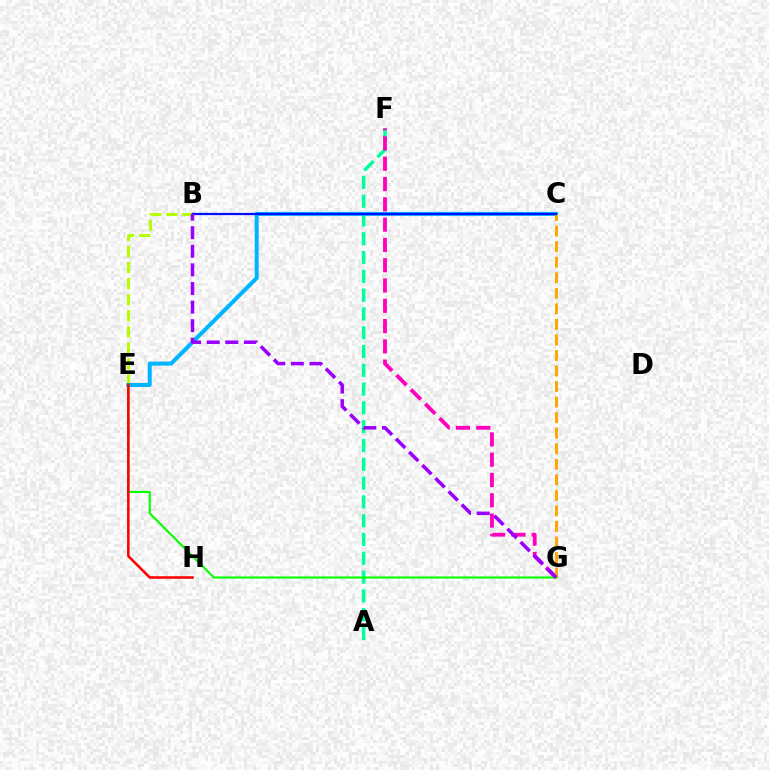{('A', 'F'): [{'color': '#00ff9d', 'line_style': 'dashed', 'thickness': 2.55}], ('B', 'E'): [{'color': '#b3ff00', 'line_style': 'dashed', 'thickness': 2.18}], ('F', 'G'): [{'color': '#ff00bd', 'line_style': 'dashed', 'thickness': 2.76}], ('C', 'E'): [{'color': '#00b5ff', 'line_style': 'solid', 'thickness': 2.88}], ('C', 'G'): [{'color': '#ffa500', 'line_style': 'dashed', 'thickness': 2.11}], ('E', 'G'): [{'color': '#08ff00', 'line_style': 'solid', 'thickness': 1.52}], ('B', 'C'): [{'color': '#0010ff', 'line_style': 'solid', 'thickness': 1.61}], ('E', 'H'): [{'color': '#ff0000', 'line_style': 'solid', 'thickness': 1.84}], ('B', 'G'): [{'color': '#9b00ff', 'line_style': 'dashed', 'thickness': 2.53}]}